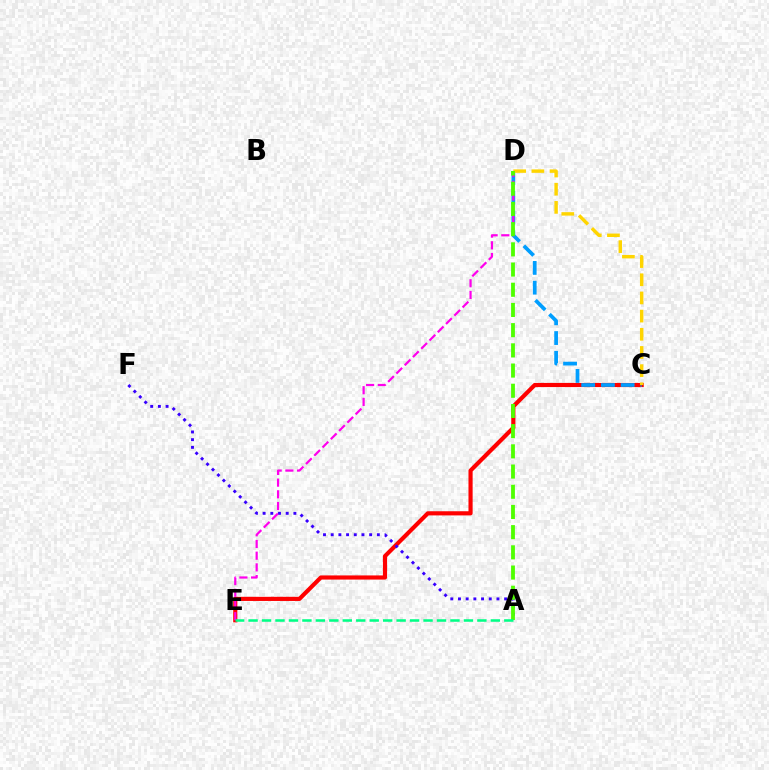{('C', 'E'): [{'color': '#ff0000', 'line_style': 'solid', 'thickness': 2.99}], ('C', 'D'): [{'color': '#009eff', 'line_style': 'dashed', 'thickness': 2.68}, {'color': '#ffd500', 'line_style': 'dashed', 'thickness': 2.47}], ('A', 'F'): [{'color': '#3700ff', 'line_style': 'dotted', 'thickness': 2.09}], ('D', 'E'): [{'color': '#ff00ed', 'line_style': 'dashed', 'thickness': 1.59}], ('A', 'D'): [{'color': '#4fff00', 'line_style': 'dashed', 'thickness': 2.74}], ('A', 'E'): [{'color': '#00ff86', 'line_style': 'dashed', 'thickness': 1.83}]}